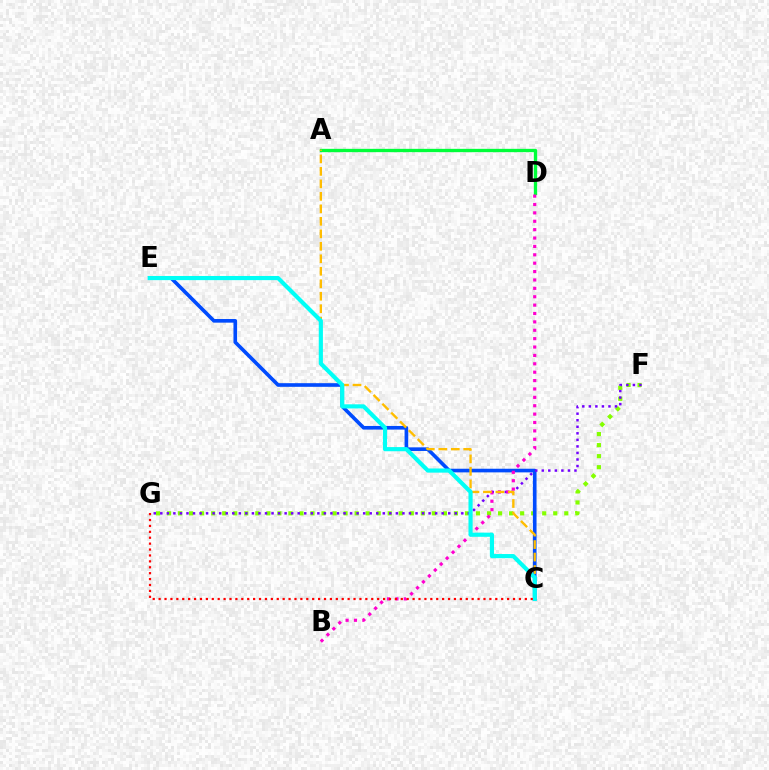{('F', 'G'): [{'color': '#84ff00', 'line_style': 'dotted', 'thickness': 3.0}, {'color': '#7200ff', 'line_style': 'dotted', 'thickness': 1.78}], ('A', 'D'): [{'color': '#00ff39', 'line_style': 'solid', 'thickness': 2.4}], ('C', 'E'): [{'color': '#004bff', 'line_style': 'solid', 'thickness': 2.62}, {'color': '#00fff6', 'line_style': 'solid', 'thickness': 2.99}], ('B', 'D'): [{'color': '#ff00cf', 'line_style': 'dotted', 'thickness': 2.28}], ('A', 'C'): [{'color': '#ffbd00', 'line_style': 'dashed', 'thickness': 1.7}], ('C', 'G'): [{'color': '#ff0000', 'line_style': 'dotted', 'thickness': 1.6}]}